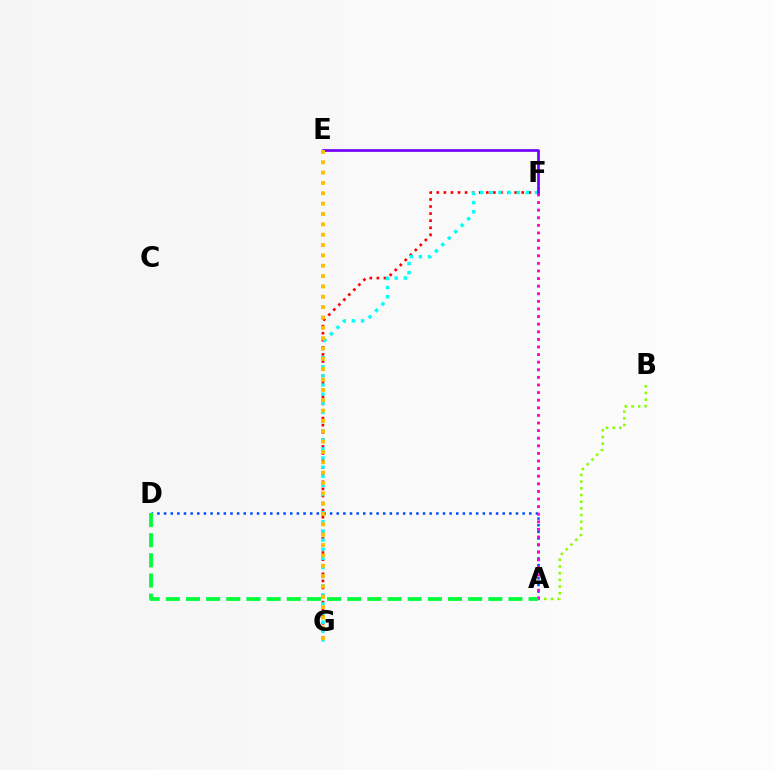{('F', 'G'): [{'color': '#ff0000', 'line_style': 'dotted', 'thickness': 1.92}, {'color': '#00fff6', 'line_style': 'dotted', 'thickness': 2.48}], ('A', 'B'): [{'color': '#84ff00', 'line_style': 'dotted', 'thickness': 1.82}], ('A', 'D'): [{'color': '#004bff', 'line_style': 'dotted', 'thickness': 1.8}, {'color': '#00ff39', 'line_style': 'dashed', 'thickness': 2.74}], ('E', 'F'): [{'color': '#7200ff', 'line_style': 'solid', 'thickness': 1.95}], ('E', 'G'): [{'color': '#ffbd00', 'line_style': 'dotted', 'thickness': 2.81}], ('A', 'F'): [{'color': '#ff00cf', 'line_style': 'dotted', 'thickness': 2.07}]}